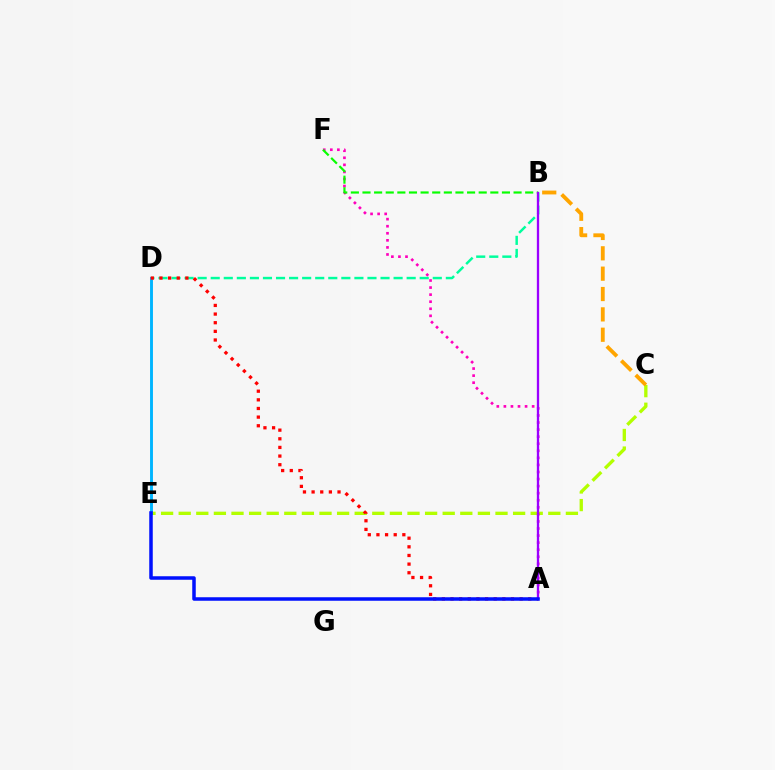{('C', 'E'): [{'color': '#b3ff00', 'line_style': 'dashed', 'thickness': 2.39}], ('B', 'D'): [{'color': '#00ff9d', 'line_style': 'dashed', 'thickness': 1.77}], ('D', 'E'): [{'color': '#00b5ff', 'line_style': 'solid', 'thickness': 2.09}], ('A', 'F'): [{'color': '#ff00bd', 'line_style': 'dotted', 'thickness': 1.92}], ('B', 'F'): [{'color': '#08ff00', 'line_style': 'dashed', 'thickness': 1.58}], ('A', 'D'): [{'color': '#ff0000', 'line_style': 'dotted', 'thickness': 2.35}], ('A', 'B'): [{'color': '#9b00ff', 'line_style': 'solid', 'thickness': 1.66}], ('B', 'C'): [{'color': '#ffa500', 'line_style': 'dashed', 'thickness': 2.77}], ('A', 'E'): [{'color': '#0010ff', 'line_style': 'solid', 'thickness': 2.52}]}